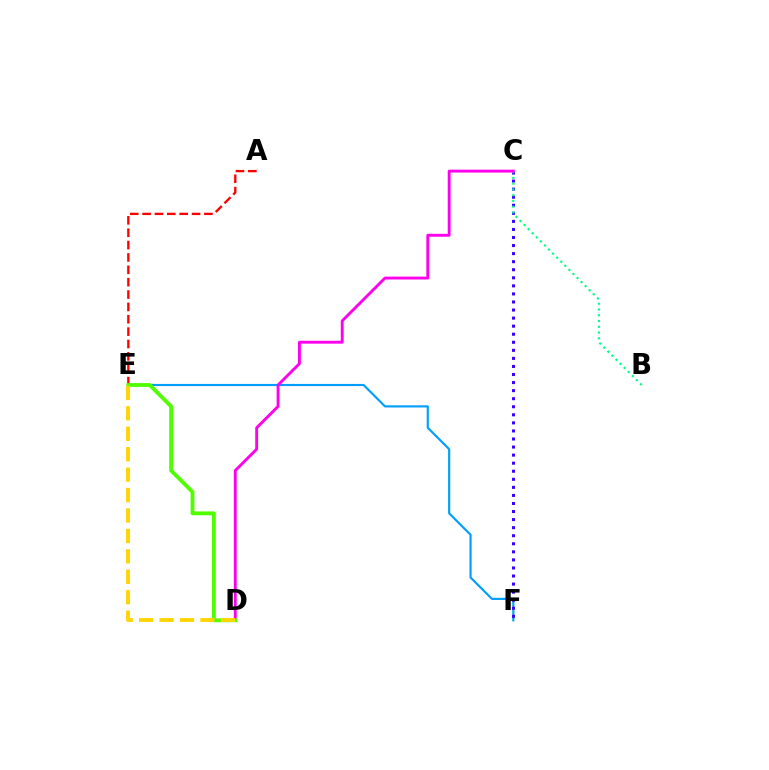{('E', 'F'): [{'color': '#009eff', 'line_style': 'solid', 'thickness': 1.55}], ('C', 'F'): [{'color': '#3700ff', 'line_style': 'dotted', 'thickness': 2.19}], ('A', 'E'): [{'color': '#ff0000', 'line_style': 'dashed', 'thickness': 1.68}], ('B', 'C'): [{'color': '#00ff86', 'line_style': 'dotted', 'thickness': 1.56}], ('C', 'D'): [{'color': '#ff00ed', 'line_style': 'solid', 'thickness': 2.07}], ('D', 'E'): [{'color': '#4fff00', 'line_style': 'solid', 'thickness': 2.76}, {'color': '#ffd500', 'line_style': 'dashed', 'thickness': 2.78}]}